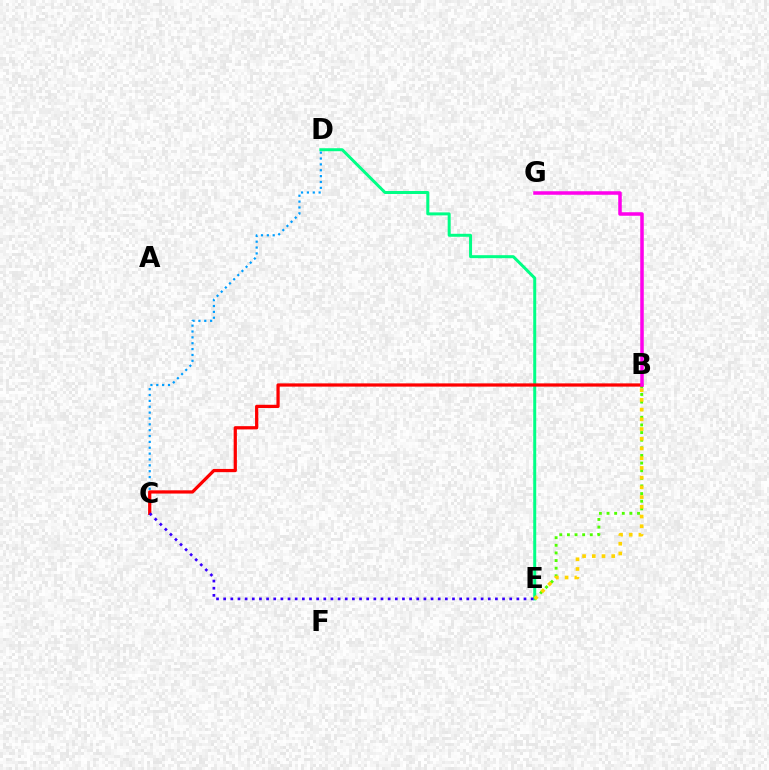{('D', 'E'): [{'color': '#00ff86', 'line_style': 'solid', 'thickness': 2.15}], ('B', 'E'): [{'color': '#4fff00', 'line_style': 'dotted', 'thickness': 2.07}, {'color': '#ffd500', 'line_style': 'dotted', 'thickness': 2.64}], ('C', 'D'): [{'color': '#009eff', 'line_style': 'dotted', 'thickness': 1.59}], ('B', 'C'): [{'color': '#ff0000', 'line_style': 'solid', 'thickness': 2.33}], ('B', 'G'): [{'color': '#ff00ed', 'line_style': 'solid', 'thickness': 2.54}], ('C', 'E'): [{'color': '#3700ff', 'line_style': 'dotted', 'thickness': 1.94}]}